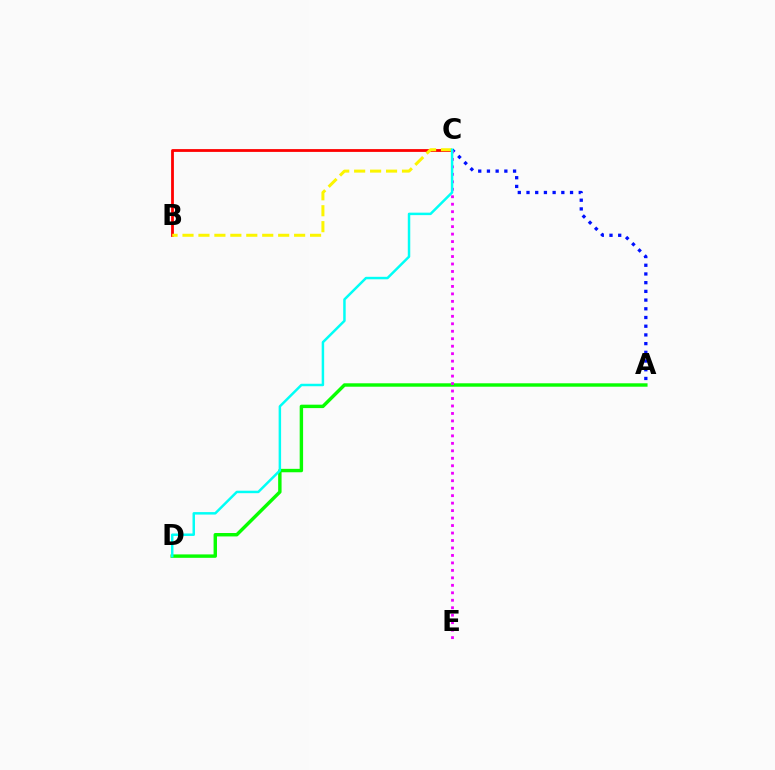{('A', 'D'): [{'color': '#08ff00', 'line_style': 'solid', 'thickness': 2.46}], ('B', 'C'): [{'color': '#ff0000', 'line_style': 'solid', 'thickness': 2.01}, {'color': '#fcf500', 'line_style': 'dashed', 'thickness': 2.17}], ('A', 'C'): [{'color': '#0010ff', 'line_style': 'dotted', 'thickness': 2.37}], ('C', 'E'): [{'color': '#ee00ff', 'line_style': 'dotted', 'thickness': 2.03}], ('C', 'D'): [{'color': '#00fff6', 'line_style': 'solid', 'thickness': 1.78}]}